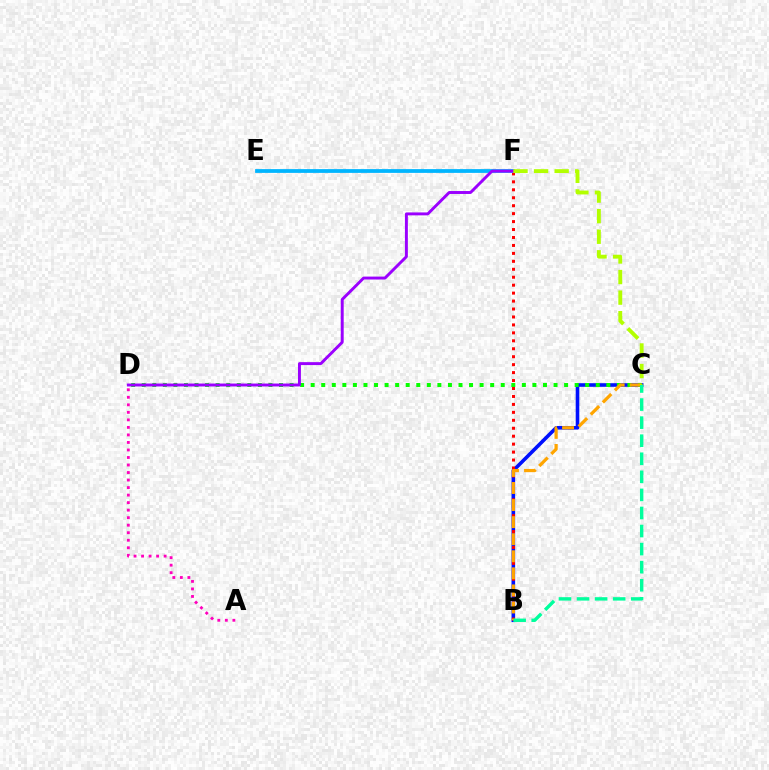{('B', 'C'): [{'color': '#0010ff', 'line_style': 'solid', 'thickness': 2.59}, {'color': '#ffa500', 'line_style': 'dashed', 'thickness': 2.32}, {'color': '#00ff9d', 'line_style': 'dashed', 'thickness': 2.45}], ('B', 'F'): [{'color': '#ff0000', 'line_style': 'dotted', 'thickness': 2.16}], ('C', 'D'): [{'color': '#08ff00', 'line_style': 'dotted', 'thickness': 2.87}], ('E', 'F'): [{'color': '#00b5ff', 'line_style': 'solid', 'thickness': 2.72}], ('A', 'D'): [{'color': '#ff00bd', 'line_style': 'dotted', 'thickness': 2.04}], ('D', 'F'): [{'color': '#9b00ff', 'line_style': 'solid', 'thickness': 2.11}], ('C', 'F'): [{'color': '#b3ff00', 'line_style': 'dashed', 'thickness': 2.79}]}